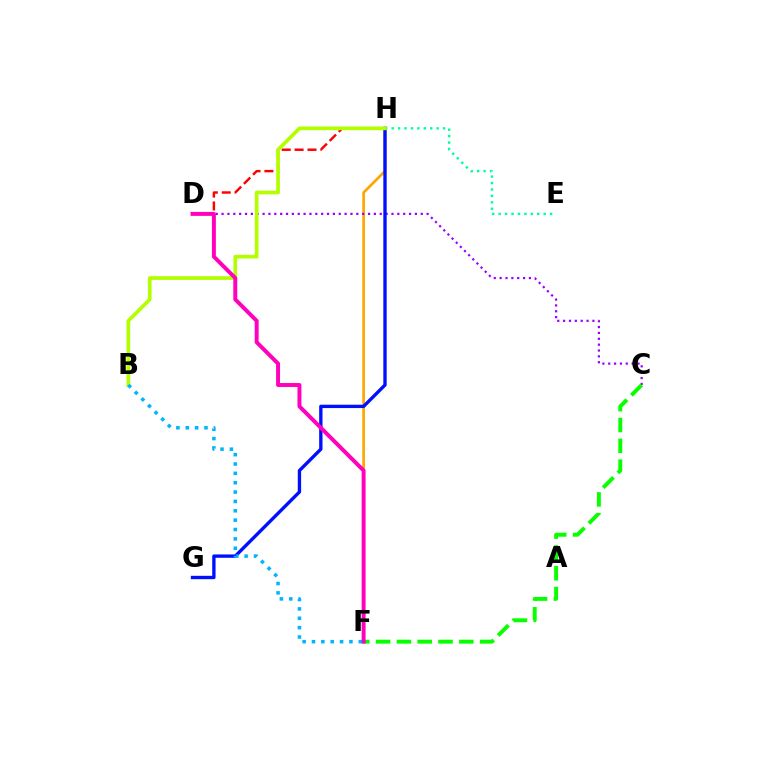{('E', 'H'): [{'color': '#00ff9d', 'line_style': 'dotted', 'thickness': 1.75}], ('F', 'H'): [{'color': '#ffa500', 'line_style': 'solid', 'thickness': 1.93}], ('C', 'D'): [{'color': '#9b00ff', 'line_style': 'dotted', 'thickness': 1.59}], ('C', 'F'): [{'color': '#08ff00', 'line_style': 'dashed', 'thickness': 2.83}], ('D', 'H'): [{'color': '#ff0000', 'line_style': 'dashed', 'thickness': 1.75}], ('G', 'H'): [{'color': '#0010ff', 'line_style': 'solid', 'thickness': 2.41}], ('B', 'H'): [{'color': '#b3ff00', 'line_style': 'solid', 'thickness': 2.66}], ('B', 'F'): [{'color': '#00b5ff', 'line_style': 'dotted', 'thickness': 2.54}], ('D', 'F'): [{'color': '#ff00bd', 'line_style': 'solid', 'thickness': 2.84}]}